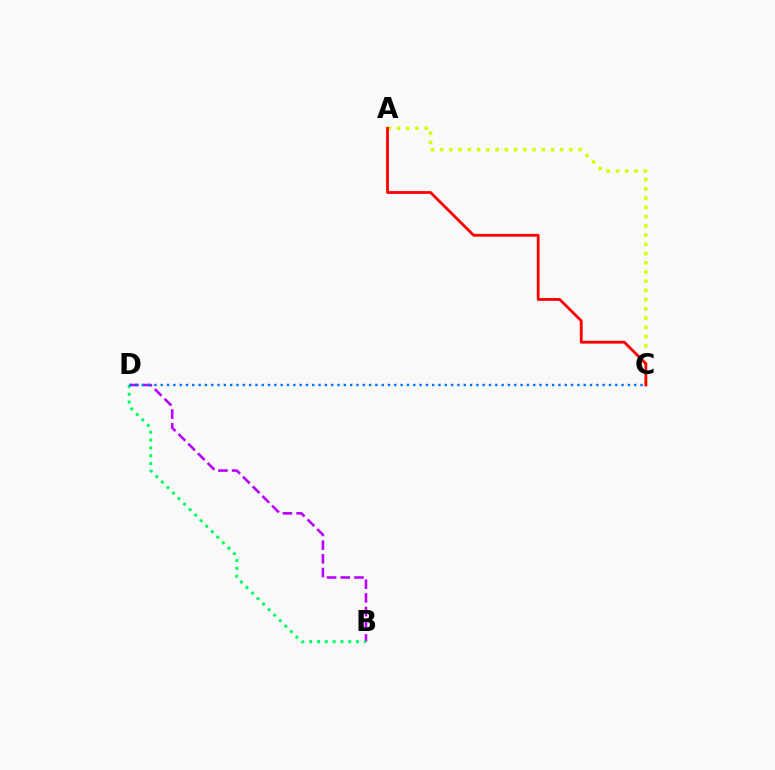{('A', 'C'): [{'color': '#d1ff00', 'line_style': 'dotted', 'thickness': 2.51}, {'color': '#ff0000', 'line_style': 'solid', 'thickness': 2.02}], ('B', 'D'): [{'color': '#b900ff', 'line_style': 'dashed', 'thickness': 1.86}, {'color': '#00ff5c', 'line_style': 'dotted', 'thickness': 2.12}], ('C', 'D'): [{'color': '#0074ff', 'line_style': 'dotted', 'thickness': 1.72}]}